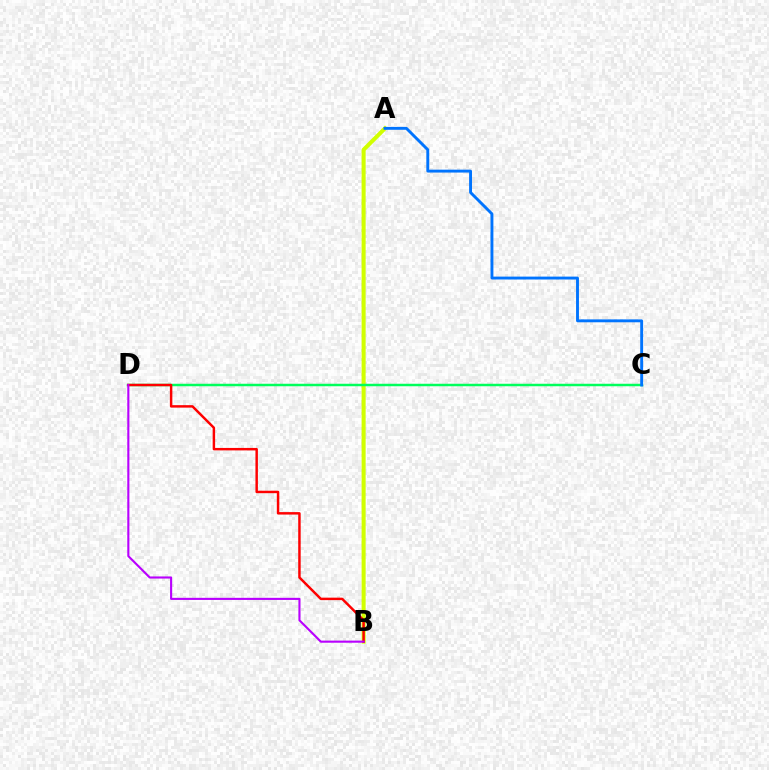{('A', 'B'): [{'color': '#d1ff00', 'line_style': 'solid', 'thickness': 2.92}], ('C', 'D'): [{'color': '#00ff5c', 'line_style': 'solid', 'thickness': 1.79}], ('B', 'D'): [{'color': '#ff0000', 'line_style': 'solid', 'thickness': 1.77}, {'color': '#b900ff', 'line_style': 'solid', 'thickness': 1.52}], ('A', 'C'): [{'color': '#0074ff', 'line_style': 'solid', 'thickness': 2.08}]}